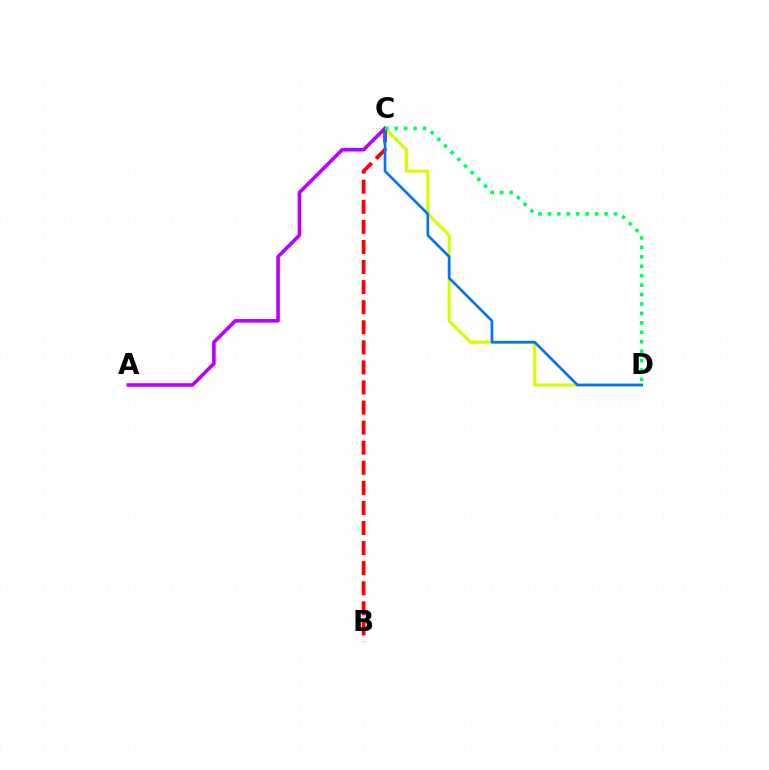{('C', 'D'): [{'color': '#d1ff00', 'line_style': 'solid', 'thickness': 2.23}, {'color': '#0074ff', 'line_style': 'solid', 'thickness': 1.92}, {'color': '#00ff5c', 'line_style': 'dotted', 'thickness': 2.56}], ('B', 'C'): [{'color': '#ff0000', 'line_style': 'dashed', 'thickness': 2.73}], ('A', 'C'): [{'color': '#b900ff', 'line_style': 'solid', 'thickness': 2.58}]}